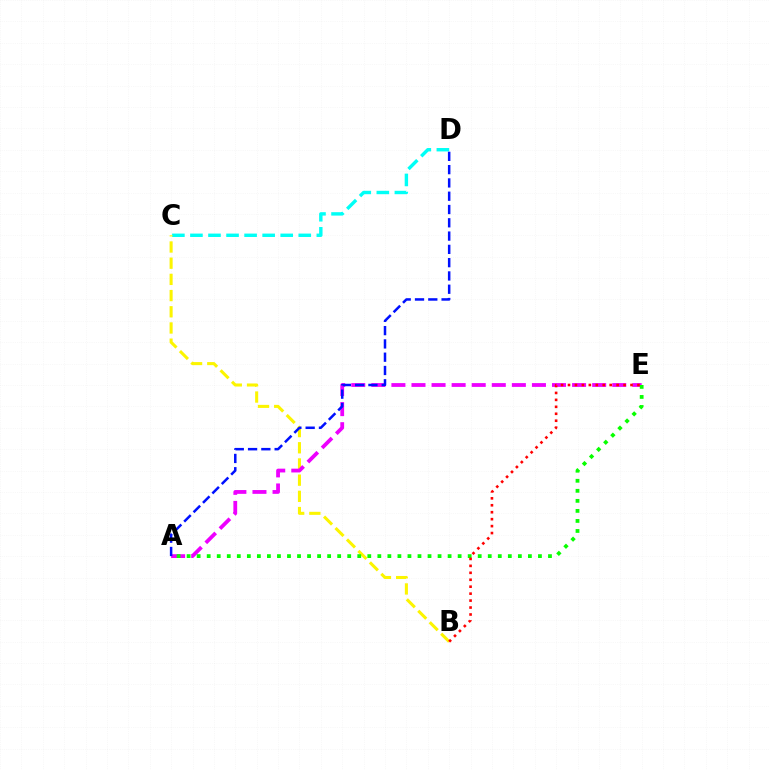{('C', 'D'): [{'color': '#00fff6', 'line_style': 'dashed', 'thickness': 2.45}], ('B', 'C'): [{'color': '#fcf500', 'line_style': 'dashed', 'thickness': 2.2}], ('A', 'E'): [{'color': '#ee00ff', 'line_style': 'dashed', 'thickness': 2.73}, {'color': '#08ff00', 'line_style': 'dotted', 'thickness': 2.73}], ('A', 'D'): [{'color': '#0010ff', 'line_style': 'dashed', 'thickness': 1.81}], ('B', 'E'): [{'color': '#ff0000', 'line_style': 'dotted', 'thickness': 1.89}]}